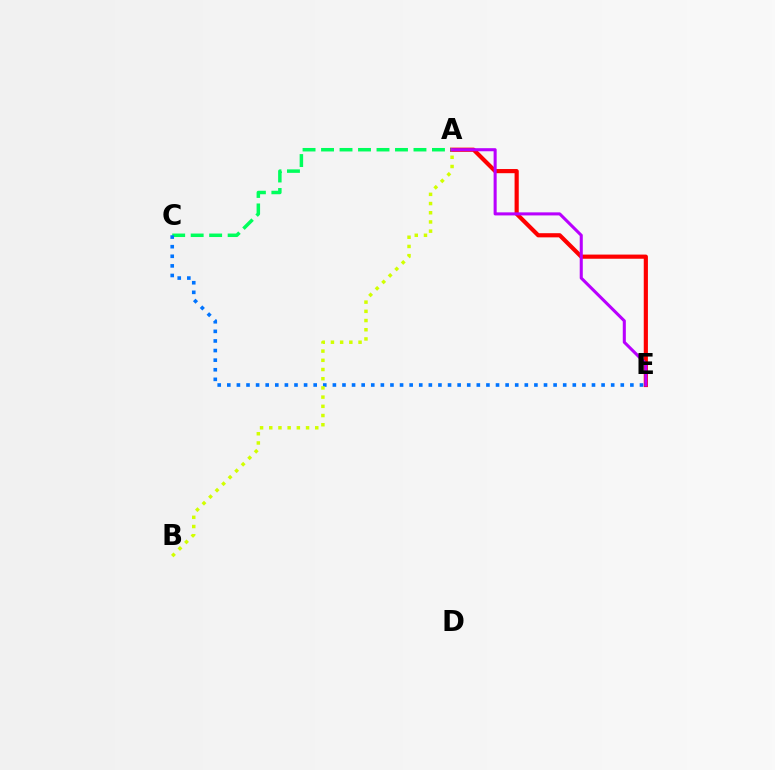{('A', 'E'): [{'color': '#ff0000', 'line_style': 'solid', 'thickness': 3.0}, {'color': '#b900ff', 'line_style': 'solid', 'thickness': 2.2}], ('A', 'C'): [{'color': '#00ff5c', 'line_style': 'dashed', 'thickness': 2.51}], ('C', 'E'): [{'color': '#0074ff', 'line_style': 'dotted', 'thickness': 2.61}], ('A', 'B'): [{'color': '#d1ff00', 'line_style': 'dotted', 'thickness': 2.5}]}